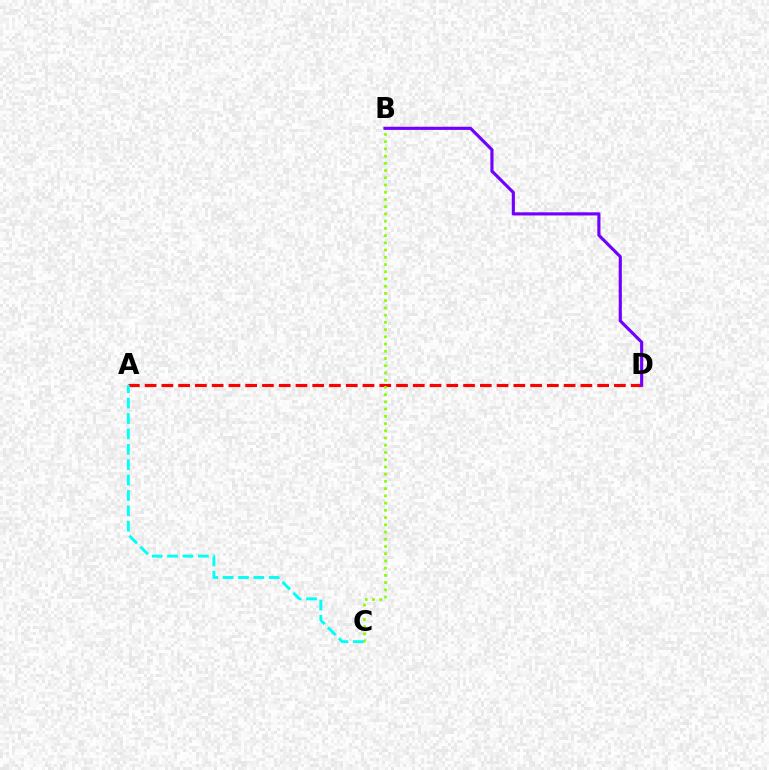{('A', 'D'): [{'color': '#ff0000', 'line_style': 'dashed', 'thickness': 2.28}], ('B', 'C'): [{'color': '#84ff00', 'line_style': 'dotted', 'thickness': 1.96}], ('A', 'C'): [{'color': '#00fff6', 'line_style': 'dashed', 'thickness': 2.09}], ('B', 'D'): [{'color': '#7200ff', 'line_style': 'solid', 'thickness': 2.27}]}